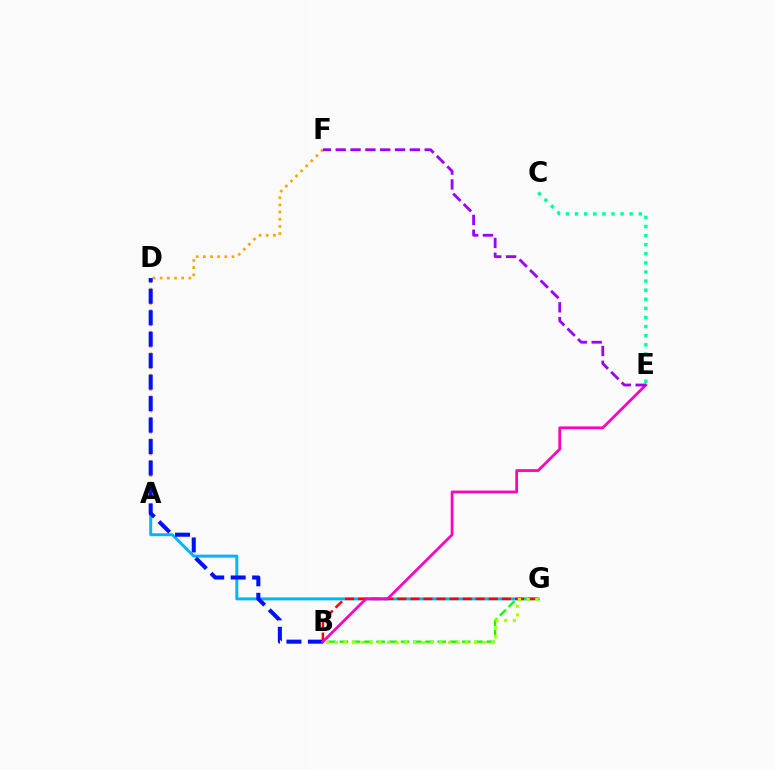{('A', 'G'): [{'color': '#00b5ff', 'line_style': 'solid', 'thickness': 2.12}], ('C', 'E'): [{'color': '#00ff9d', 'line_style': 'dotted', 'thickness': 2.47}], ('A', 'F'): [{'color': '#ffa500', 'line_style': 'dotted', 'thickness': 1.95}], ('B', 'G'): [{'color': '#08ff00', 'line_style': 'dashed', 'thickness': 1.66}, {'color': '#ff0000', 'line_style': 'dashed', 'thickness': 1.78}, {'color': '#b3ff00', 'line_style': 'dotted', 'thickness': 2.36}], ('B', 'D'): [{'color': '#0010ff', 'line_style': 'dashed', 'thickness': 2.92}], ('B', 'E'): [{'color': '#ff00bd', 'line_style': 'solid', 'thickness': 1.98}], ('E', 'F'): [{'color': '#9b00ff', 'line_style': 'dashed', 'thickness': 2.01}]}